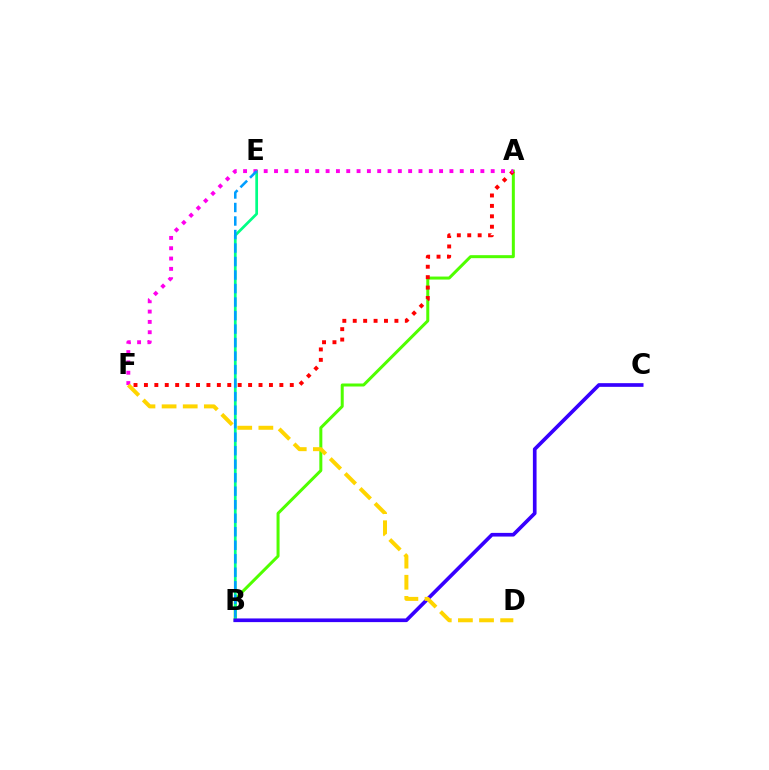{('A', 'B'): [{'color': '#4fff00', 'line_style': 'solid', 'thickness': 2.16}], ('B', 'E'): [{'color': '#00ff86', 'line_style': 'solid', 'thickness': 1.96}, {'color': '#009eff', 'line_style': 'dashed', 'thickness': 1.84}], ('B', 'C'): [{'color': '#3700ff', 'line_style': 'solid', 'thickness': 2.64}], ('A', 'F'): [{'color': '#ff0000', 'line_style': 'dotted', 'thickness': 2.83}, {'color': '#ff00ed', 'line_style': 'dotted', 'thickness': 2.8}], ('D', 'F'): [{'color': '#ffd500', 'line_style': 'dashed', 'thickness': 2.87}]}